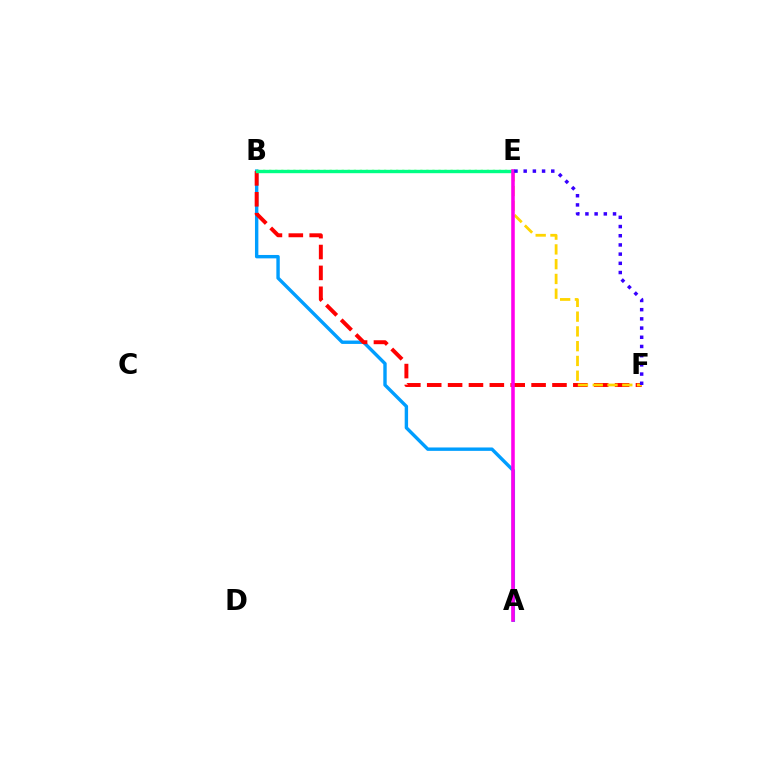{('B', 'E'): [{'color': '#4fff00', 'line_style': 'dotted', 'thickness': 1.64}, {'color': '#00ff86', 'line_style': 'solid', 'thickness': 2.43}], ('A', 'B'): [{'color': '#009eff', 'line_style': 'solid', 'thickness': 2.44}], ('B', 'F'): [{'color': '#ff0000', 'line_style': 'dashed', 'thickness': 2.84}], ('E', 'F'): [{'color': '#ffd500', 'line_style': 'dashed', 'thickness': 2.01}, {'color': '#3700ff', 'line_style': 'dotted', 'thickness': 2.5}], ('A', 'E'): [{'color': '#ff00ed', 'line_style': 'solid', 'thickness': 2.56}]}